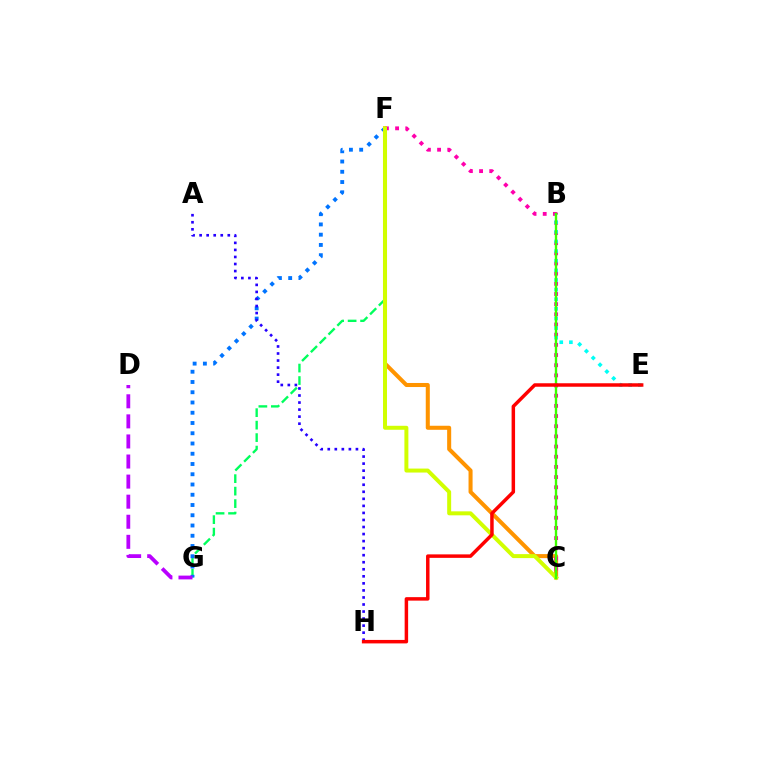{('C', 'F'): [{'color': '#ff9400', 'line_style': 'solid', 'thickness': 2.91}, {'color': '#ff00ac', 'line_style': 'dotted', 'thickness': 2.76}, {'color': '#d1ff00', 'line_style': 'solid', 'thickness': 2.86}], ('F', 'G'): [{'color': '#00ff5c', 'line_style': 'dashed', 'thickness': 1.69}, {'color': '#0074ff', 'line_style': 'dotted', 'thickness': 2.79}], ('D', 'G'): [{'color': '#b900ff', 'line_style': 'dashed', 'thickness': 2.73}], ('B', 'E'): [{'color': '#00fff6', 'line_style': 'dotted', 'thickness': 2.62}], ('A', 'H'): [{'color': '#2500ff', 'line_style': 'dotted', 'thickness': 1.91}], ('B', 'C'): [{'color': '#3dff00', 'line_style': 'solid', 'thickness': 1.71}], ('E', 'H'): [{'color': '#ff0000', 'line_style': 'solid', 'thickness': 2.51}]}